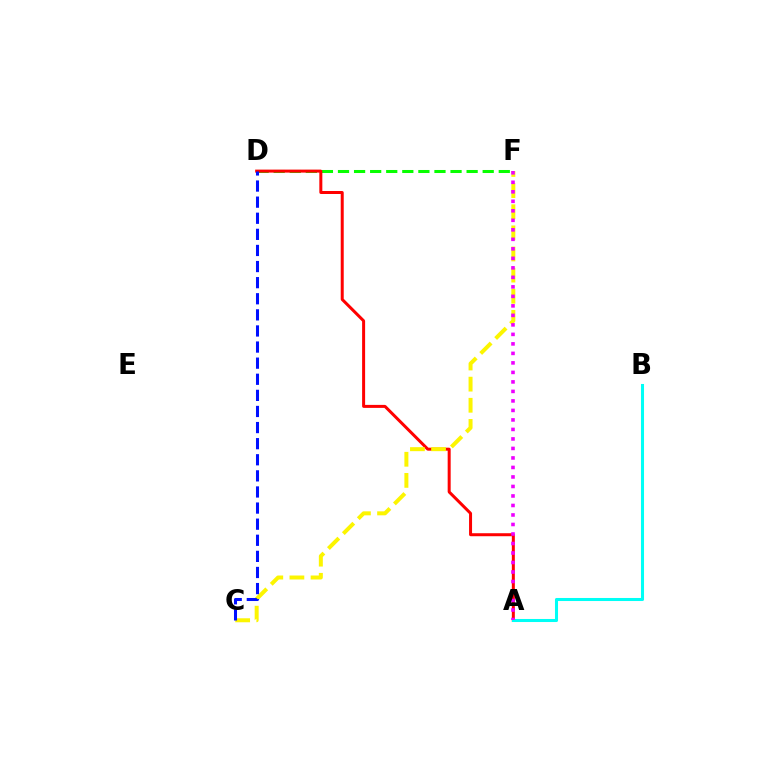{('D', 'F'): [{'color': '#08ff00', 'line_style': 'dashed', 'thickness': 2.18}], ('A', 'D'): [{'color': '#ff0000', 'line_style': 'solid', 'thickness': 2.16}], ('C', 'F'): [{'color': '#fcf500', 'line_style': 'dashed', 'thickness': 2.87}], ('C', 'D'): [{'color': '#0010ff', 'line_style': 'dashed', 'thickness': 2.19}], ('A', 'B'): [{'color': '#00fff6', 'line_style': 'solid', 'thickness': 2.2}], ('A', 'F'): [{'color': '#ee00ff', 'line_style': 'dotted', 'thickness': 2.58}]}